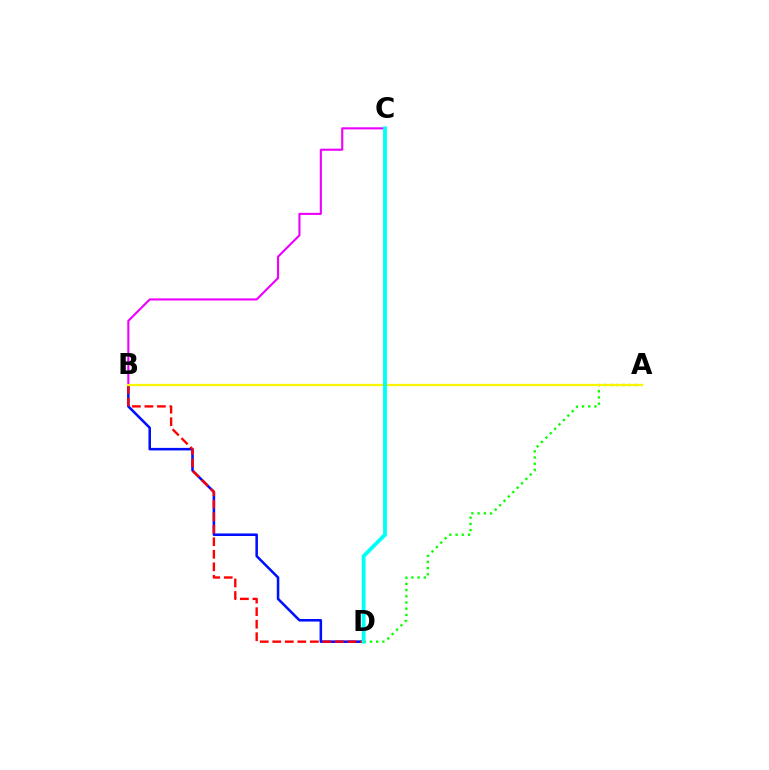{('A', 'D'): [{'color': '#08ff00', 'line_style': 'dotted', 'thickness': 1.69}], ('B', 'D'): [{'color': '#0010ff', 'line_style': 'solid', 'thickness': 1.84}, {'color': '#ff0000', 'line_style': 'dashed', 'thickness': 1.7}], ('B', 'C'): [{'color': '#ee00ff', 'line_style': 'solid', 'thickness': 1.52}], ('A', 'B'): [{'color': '#fcf500', 'line_style': 'solid', 'thickness': 1.62}], ('C', 'D'): [{'color': '#00fff6', 'line_style': 'solid', 'thickness': 2.77}]}